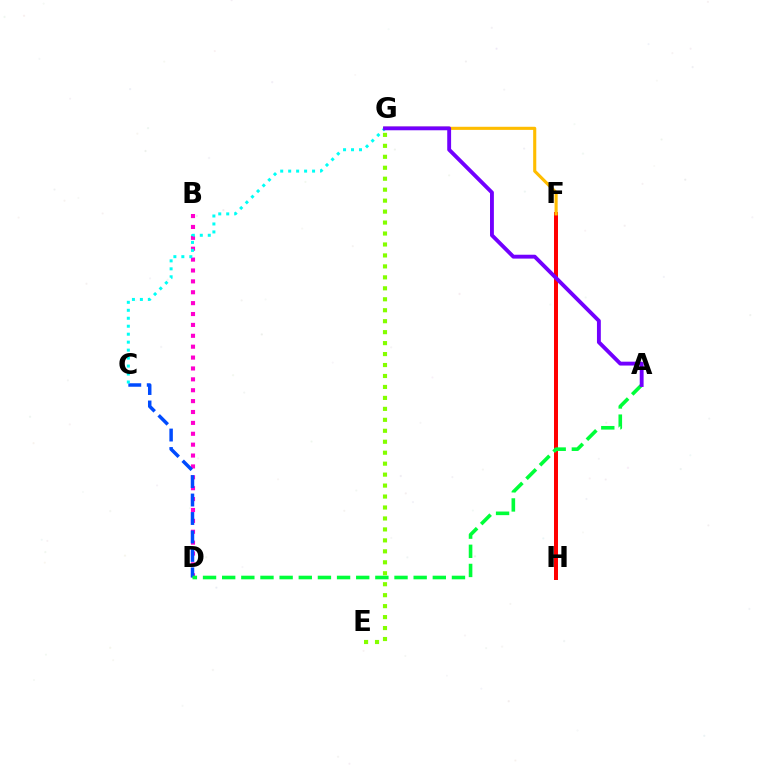{('B', 'D'): [{'color': '#ff00cf', 'line_style': 'dotted', 'thickness': 2.96}], ('C', 'D'): [{'color': '#004bff', 'line_style': 'dashed', 'thickness': 2.51}], ('C', 'G'): [{'color': '#00fff6', 'line_style': 'dotted', 'thickness': 2.16}], ('F', 'H'): [{'color': '#ff0000', 'line_style': 'solid', 'thickness': 2.87}], ('F', 'G'): [{'color': '#ffbd00', 'line_style': 'solid', 'thickness': 2.24}], ('A', 'D'): [{'color': '#00ff39', 'line_style': 'dashed', 'thickness': 2.6}], ('A', 'G'): [{'color': '#7200ff', 'line_style': 'solid', 'thickness': 2.79}], ('E', 'G'): [{'color': '#84ff00', 'line_style': 'dotted', 'thickness': 2.98}]}